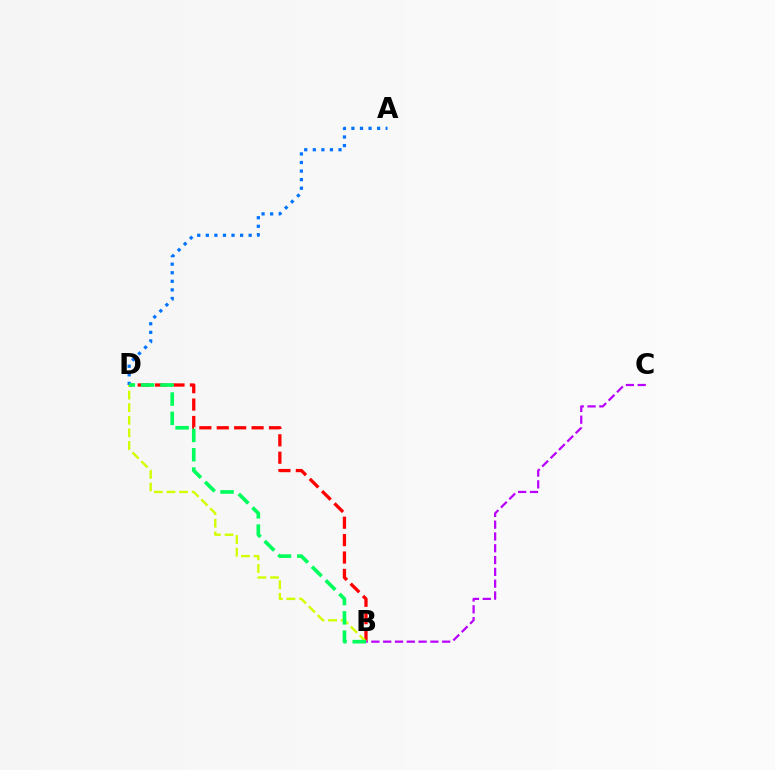{('B', 'D'): [{'color': '#ff0000', 'line_style': 'dashed', 'thickness': 2.36}, {'color': '#d1ff00', 'line_style': 'dashed', 'thickness': 1.71}, {'color': '#00ff5c', 'line_style': 'dashed', 'thickness': 2.62}], ('B', 'C'): [{'color': '#b900ff', 'line_style': 'dashed', 'thickness': 1.6}], ('A', 'D'): [{'color': '#0074ff', 'line_style': 'dotted', 'thickness': 2.33}]}